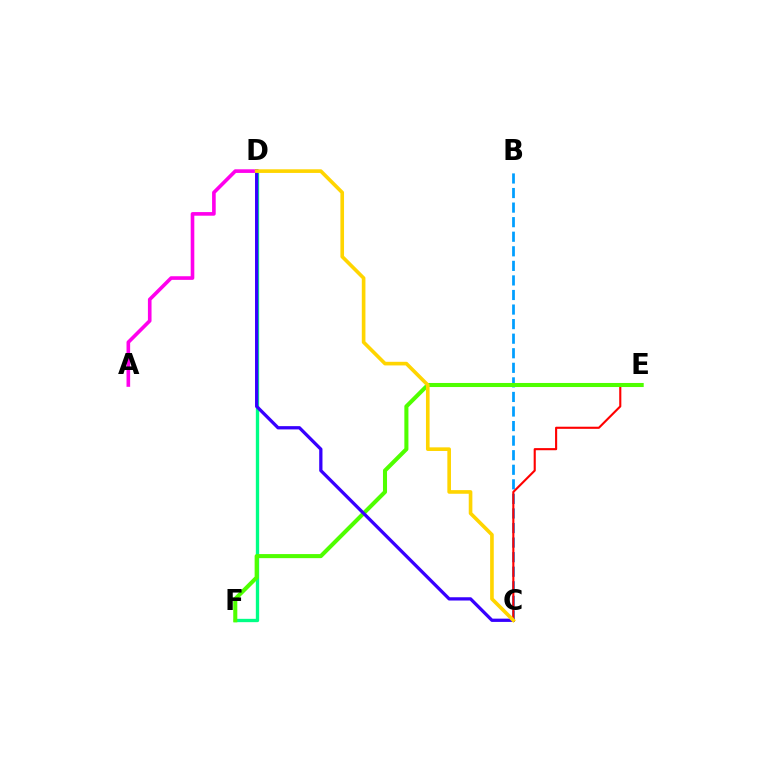{('B', 'C'): [{'color': '#009eff', 'line_style': 'dashed', 'thickness': 1.98}], ('C', 'E'): [{'color': '#ff0000', 'line_style': 'solid', 'thickness': 1.52}], ('A', 'D'): [{'color': '#ff00ed', 'line_style': 'solid', 'thickness': 2.61}], ('D', 'F'): [{'color': '#00ff86', 'line_style': 'solid', 'thickness': 2.4}], ('E', 'F'): [{'color': '#4fff00', 'line_style': 'solid', 'thickness': 2.93}], ('C', 'D'): [{'color': '#3700ff', 'line_style': 'solid', 'thickness': 2.35}, {'color': '#ffd500', 'line_style': 'solid', 'thickness': 2.62}]}